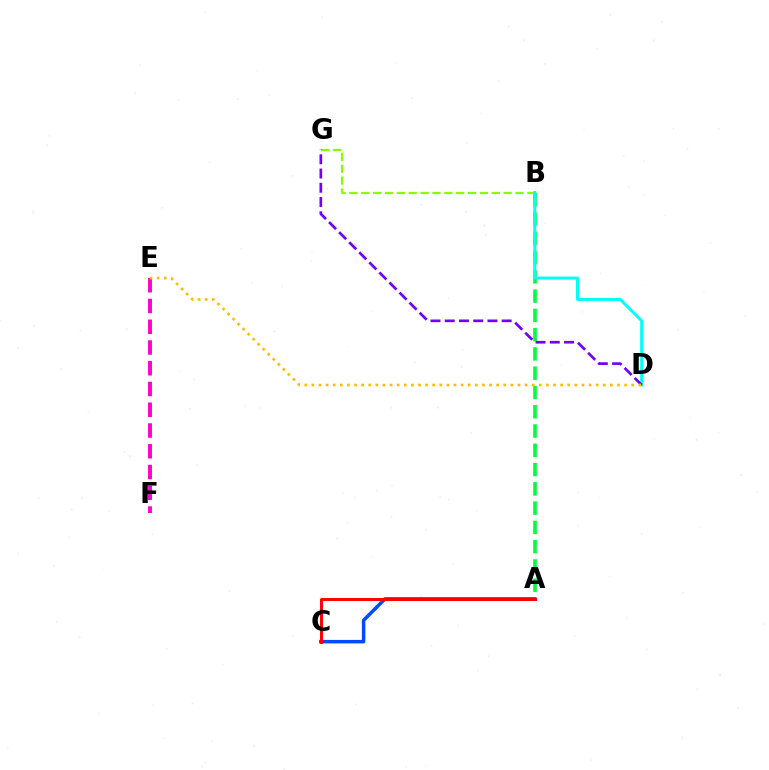{('B', 'G'): [{'color': '#84ff00', 'line_style': 'dashed', 'thickness': 1.61}], ('E', 'F'): [{'color': '#ff00cf', 'line_style': 'dashed', 'thickness': 2.82}], ('A', 'B'): [{'color': '#00ff39', 'line_style': 'dashed', 'thickness': 2.62}], ('B', 'D'): [{'color': '#00fff6', 'line_style': 'solid', 'thickness': 2.14}], ('D', 'G'): [{'color': '#7200ff', 'line_style': 'dashed', 'thickness': 1.93}], ('A', 'C'): [{'color': '#004bff', 'line_style': 'solid', 'thickness': 2.51}, {'color': '#ff0000', 'line_style': 'solid', 'thickness': 2.14}], ('D', 'E'): [{'color': '#ffbd00', 'line_style': 'dotted', 'thickness': 1.93}]}